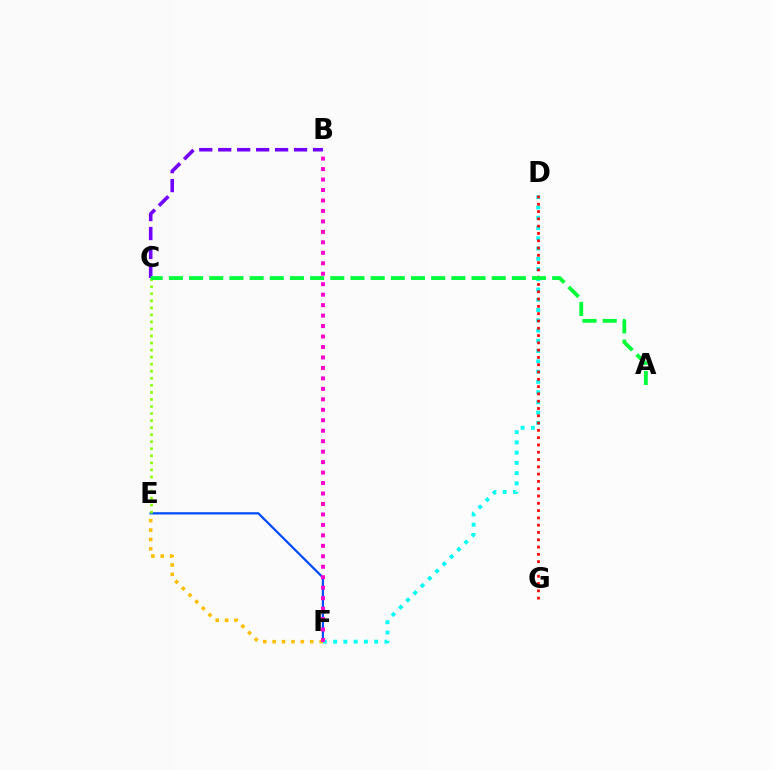{('B', 'C'): [{'color': '#7200ff', 'line_style': 'dashed', 'thickness': 2.58}], ('E', 'F'): [{'color': '#004bff', 'line_style': 'solid', 'thickness': 1.61}, {'color': '#ffbd00', 'line_style': 'dotted', 'thickness': 2.55}], ('D', 'F'): [{'color': '#00fff6', 'line_style': 'dotted', 'thickness': 2.79}], ('D', 'G'): [{'color': '#ff0000', 'line_style': 'dotted', 'thickness': 1.98}], ('B', 'F'): [{'color': '#ff00cf', 'line_style': 'dotted', 'thickness': 2.84}], ('C', 'E'): [{'color': '#84ff00', 'line_style': 'dotted', 'thickness': 1.91}], ('A', 'C'): [{'color': '#00ff39', 'line_style': 'dashed', 'thickness': 2.74}]}